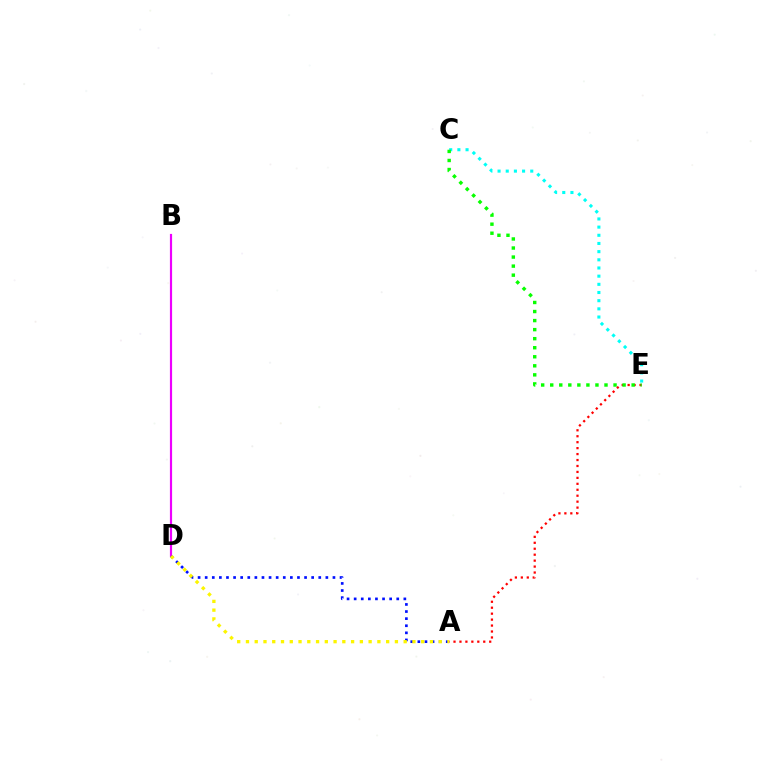{('A', 'E'): [{'color': '#ff0000', 'line_style': 'dotted', 'thickness': 1.62}], ('B', 'D'): [{'color': '#ee00ff', 'line_style': 'solid', 'thickness': 1.57}], ('C', 'E'): [{'color': '#00fff6', 'line_style': 'dotted', 'thickness': 2.22}, {'color': '#08ff00', 'line_style': 'dotted', 'thickness': 2.46}], ('A', 'D'): [{'color': '#0010ff', 'line_style': 'dotted', 'thickness': 1.93}, {'color': '#fcf500', 'line_style': 'dotted', 'thickness': 2.38}]}